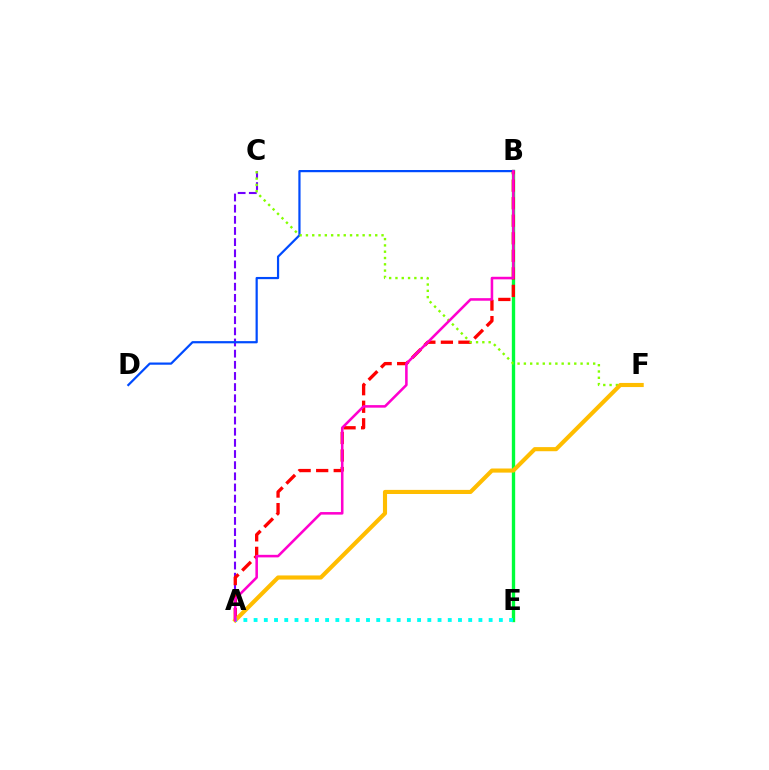{('B', 'E'): [{'color': '#00ff39', 'line_style': 'solid', 'thickness': 2.41}], ('A', 'C'): [{'color': '#7200ff', 'line_style': 'dashed', 'thickness': 1.52}], ('B', 'D'): [{'color': '#004bff', 'line_style': 'solid', 'thickness': 1.59}], ('A', 'B'): [{'color': '#ff0000', 'line_style': 'dashed', 'thickness': 2.38}, {'color': '#ff00cf', 'line_style': 'solid', 'thickness': 1.84}], ('C', 'F'): [{'color': '#84ff00', 'line_style': 'dotted', 'thickness': 1.71}], ('A', 'F'): [{'color': '#ffbd00', 'line_style': 'solid', 'thickness': 2.96}], ('A', 'E'): [{'color': '#00fff6', 'line_style': 'dotted', 'thickness': 2.78}]}